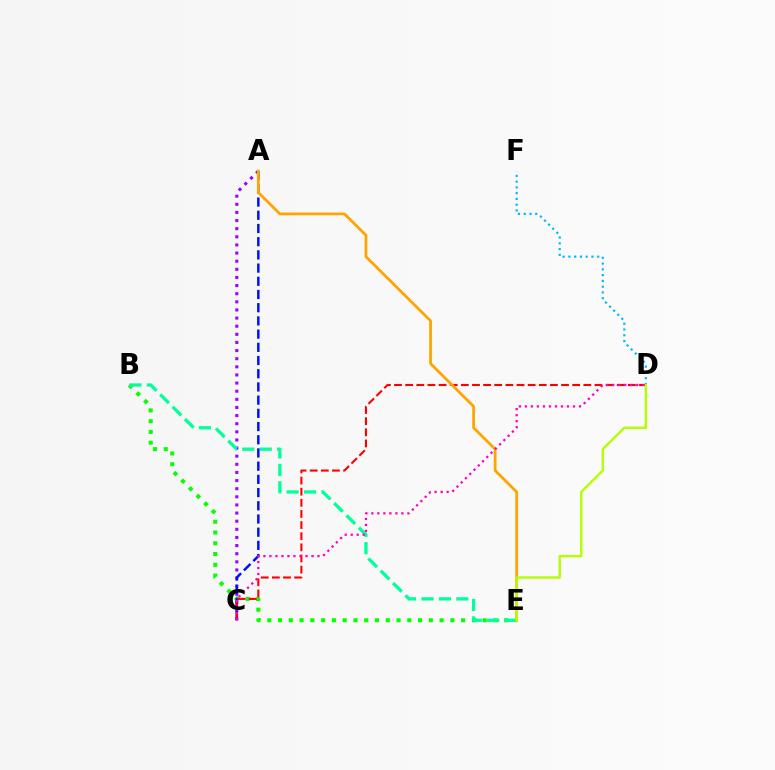{('B', 'E'): [{'color': '#08ff00', 'line_style': 'dotted', 'thickness': 2.93}, {'color': '#00ff9d', 'line_style': 'dashed', 'thickness': 2.37}], ('A', 'C'): [{'color': '#9b00ff', 'line_style': 'dotted', 'thickness': 2.21}, {'color': '#0010ff', 'line_style': 'dashed', 'thickness': 1.79}], ('C', 'D'): [{'color': '#ff0000', 'line_style': 'dashed', 'thickness': 1.51}, {'color': '#ff00bd', 'line_style': 'dotted', 'thickness': 1.63}], ('D', 'F'): [{'color': '#00b5ff', 'line_style': 'dotted', 'thickness': 1.56}], ('A', 'E'): [{'color': '#ffa500', 'line_style': 'solid', 'thickness': 2.0}], ('D', 'E'): [{'color': '#b3ff00', 'line_style': 'solid', 'thickness': 1.72}]}